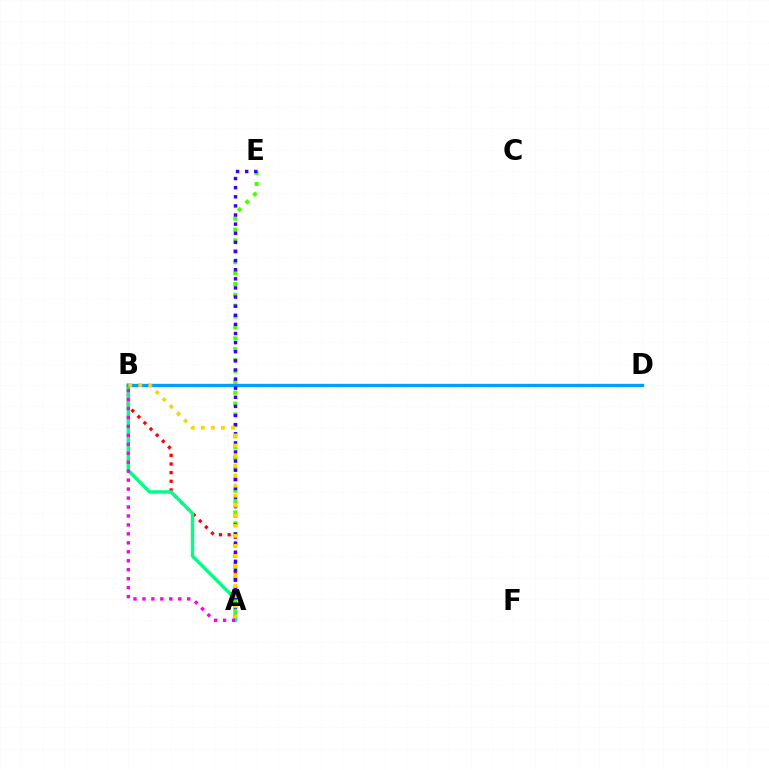{('A', 'B'): [{'color': '#ff0000', 'line_style': 'dotted', 'thickness': 2.35}, {'color': '#00ff86', 'line_style': 'solid', 'thickness': 2.46}, {'color': '#ff00ed', 'line_style': 'dotted', 'thickness': 2.43}, {'color': '#ffd500', 'line_style': 'dotted', 'thickness': 2.73}], ('A', 'E'): [{'color': '#4fff00', 'line_style': 'dotted', 'thickness': 2.96}, {'color': '#3700ff', 'line_style': 'dotted', 'thickness': 2.48}], ('B', 'D'): [{'color': '#009eff', 'line_style': 'solid', 'thickness': 2.41}]}